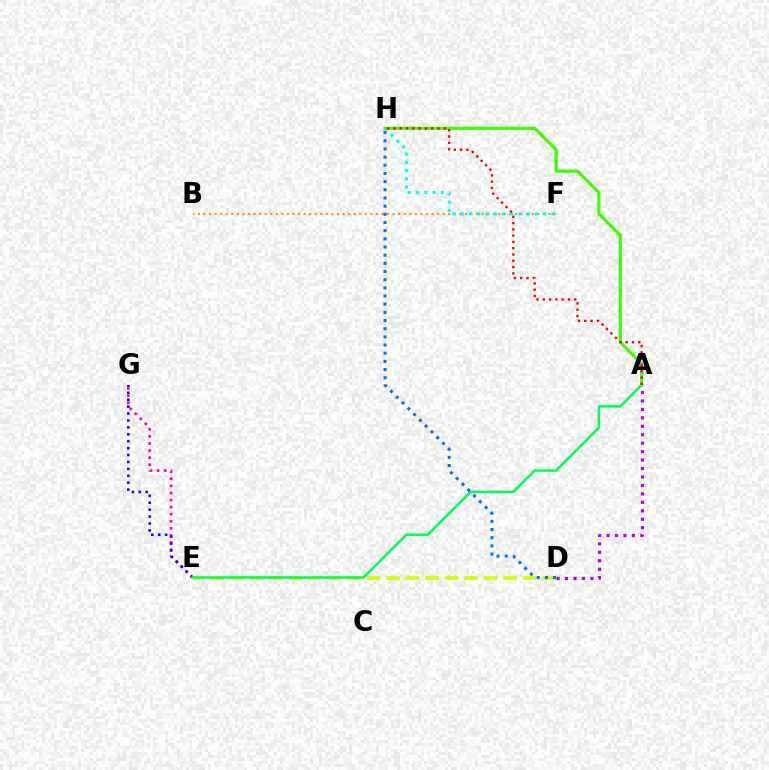{('E', 'G'): [{'color': '#ff00ac', 'line_style': 'dotted', 'thickness': 1.92}, {'color': '#2500ff', 'line_style': 'dotted', 'thickness': 1.88}], ('B', 'F'): [{'color': '#ff9400', 'line_style': 'dotted', 'thickness': 1.51}], ('F', 'H'): [{'color': '#00fff6', 'line_style': 'dotted', 'thickness': 2.24}], ('A', 'D'): [{'color': '#b900ff', 'line_style': 'dotted', 'thickness': 2.3}], ('D', 'E'): [{'color': '#d1ff00', 'line_style': 'dashed', 'thickness': 2.65}], ('A', 'H'): [{'color': '#3dff00', 'line_style': 'solid', 'thickness': 2.26}, {'color': '#ff0000', 'line_style': 'dotted', 'thickness': 1.71}], ('A', 'E'): [{'color': '#00ff5c', 'line_style': 'solid', 'thickness': 1.84}], ('D', 'H'): [{'color': '#0074ff', 'line_style': 'dotted', 'thickness': 2.22}]}